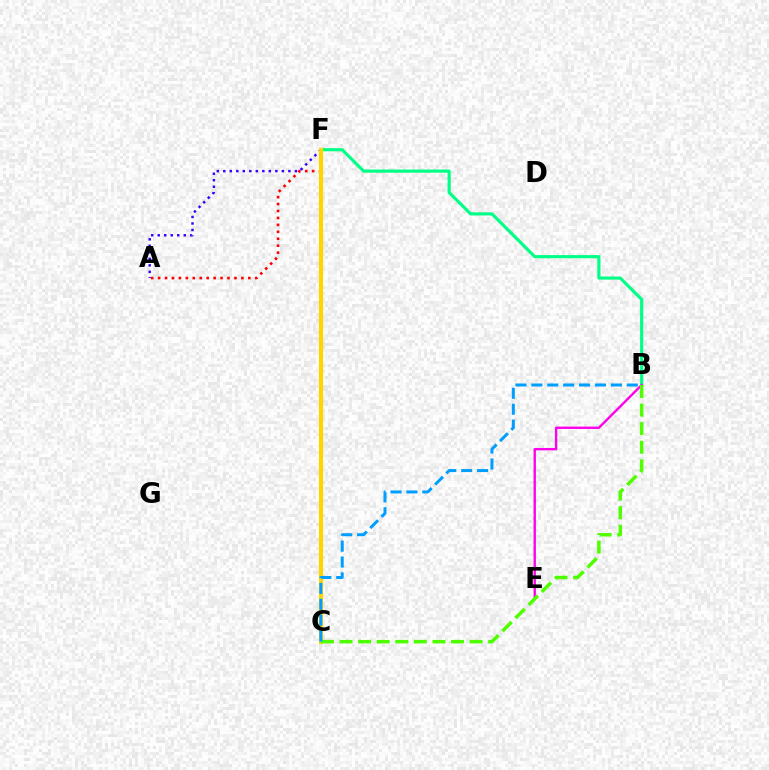{('B', 'F'): [{'color': '#00ff86', 'line_style': 'solid', 'thickness': 2.27}], ('A', 'F'): [{'color': '#ff0000', 'line_style': 'dotted', 'thickness': 1.89}, {'color': '#3700ff', 'line_style': 'dotted', 'thickness': 1.77}], ('B', 'E'): [{'color': '#ff00ed', 'line_style': 'solid', 'thickness': 1.71}], ('C', 'F'): [{'color': '#ffd500', 'line_style': 'solid', 'thickness': 2.99}], ('B', 'C'): [{'color': '#4fff00', 'line_style': 'dashed', 'thickness': 2.52}, {'color': '#009eff', 'line_style': 'dashed', 'thickness': 2.16}]}